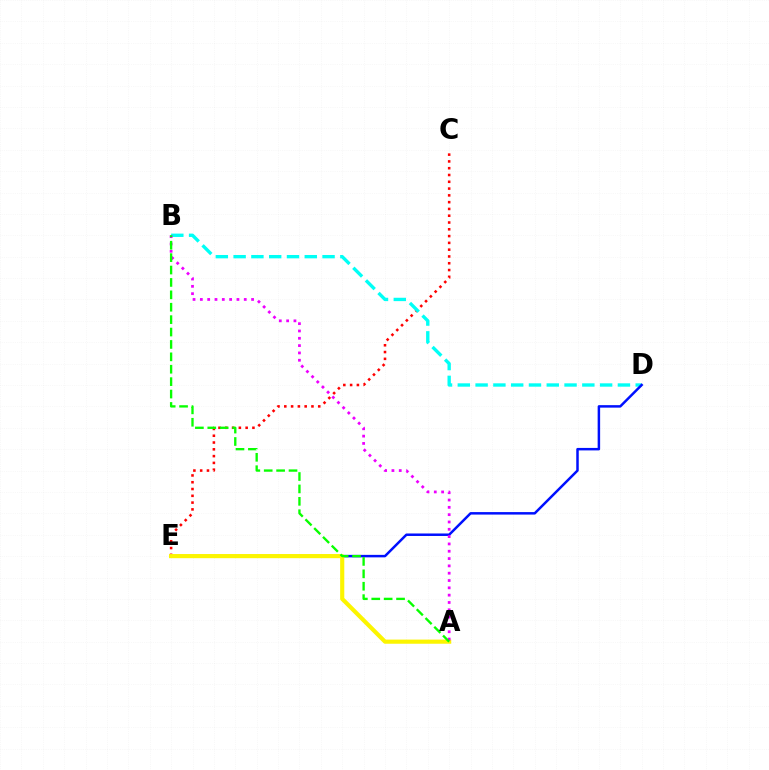{('C', 'E'): [{'color': '#ff0000', 'line_style': 'dotted', 'thickness': 1.84}], ('B', 'D'): [{'color': '#00fff6', 'line_style': 'dashed', 'thickness': 2.42}], ('D', 'E'): [{'color': '#0010ff', 'line_style': 'solid', 'thickness': 1.79}], ('A', 'E'): [{'color': '#fcf500', 'line_style': 'solid', 'thickness': 2.98}], ('A', 'B'): [{'color': '#ee00ff', 'line_style': 'dotted', 'thickness': 1.99}, {'color': '#08ff00', 'line_style': 'dashed', 'thickness': 1.68}]}